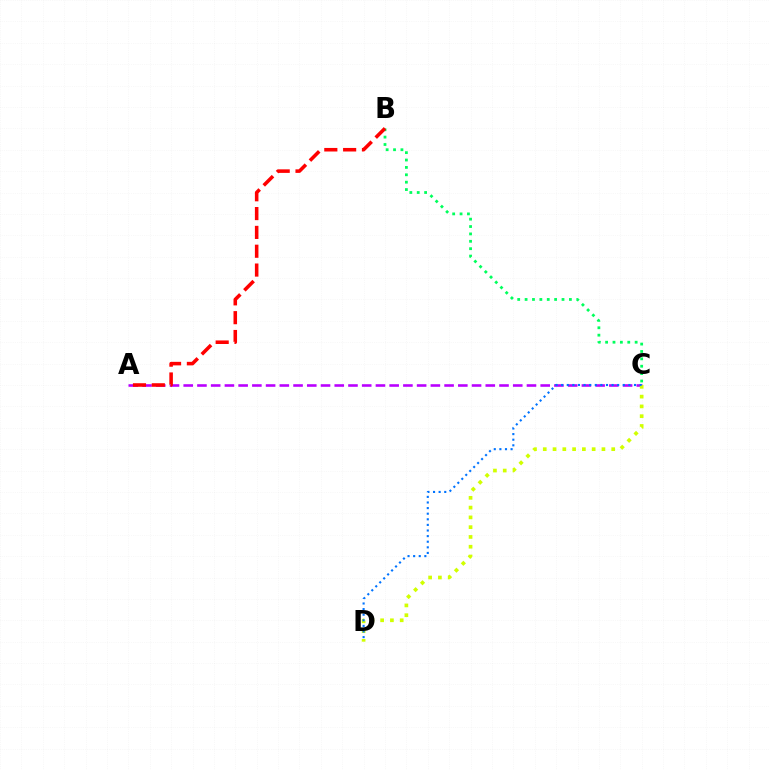{('A', 'C'): [{'color': '#b900ff', 'line_style': 'dashed', 'thickness': 1.87}], ('B', 'C'): [{'color': '#00ff5c', 'line_style': 'dotted', 'thickness': 2.01}], ('C', 'D'): [{'color': '#d1ff00', 'line_style': 'dotted', 'thickness': 2.66}, {'color': '#0074ff', 'line_style': 'dotted', 'thickness': 1.52}], ('A', 'B'): [{'color': '#ff0000', 'line_style': 'dashed', 'thickness': 2.56}]}